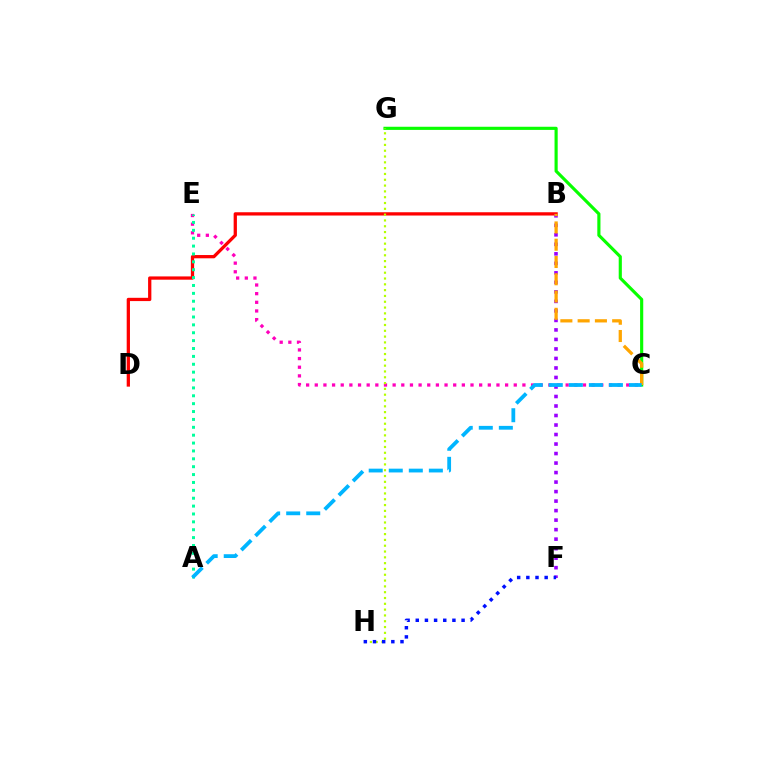{('C', 'G'): [{'color': '#08ff00', 'line_style': 'solid', 'thickness': 2.26}], ('C', 'E'): [{'color': '#ff00bd', 'line_style': 'dotted', 'thickness': 2.35}], ('B', 'D'): [{'color': '#ff0000', 'line_style': 'solid', 'thickness': 2.36}], ('A', 'E'): [{'color': '#00ff9d', 'line_style': 'dotted', 'thickness': 2.14}], ('B', 'F'): [{'color': '#9b00ff', 'line_style': 'dotted', 'thickness': 2.58}], ('B', 'C'): [{'color': '#ffa500', 'line_style': 'dashed', 'thickness': 2.35}], ('A', 'C'): [{'color': '#00b5ff', 'line_style': 'dashed', 'thickness': 2.72}], ('G', 'H'): [{'color': '#b3ff00', 'line_style': 'dotted', 'thickness': 1.58}], ('F', 'H'): [{'color': '#0010ff', 'line_style': 'dotted', 'thickness': 2.49}]}